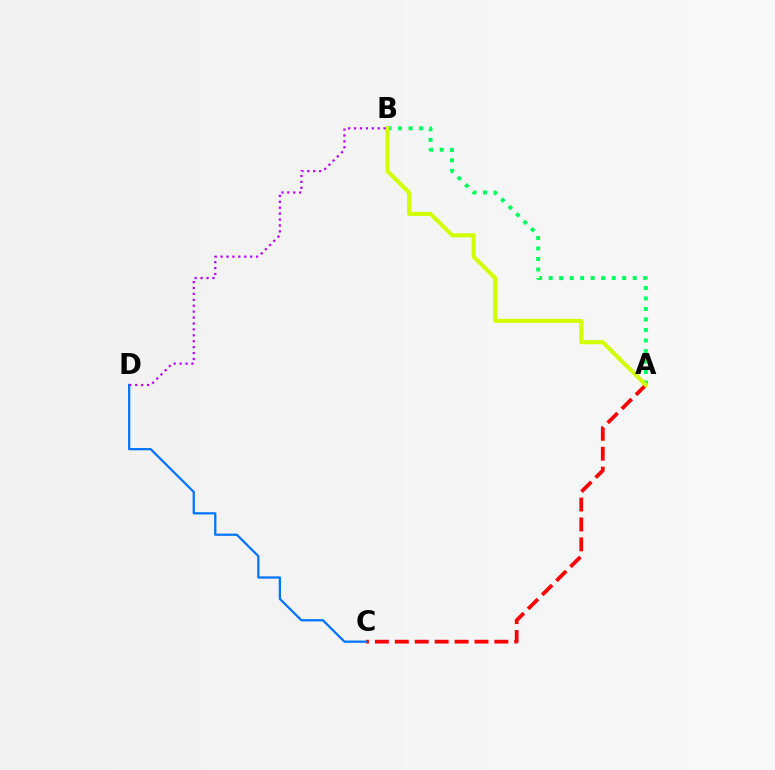{('A', 'B'): [{'color': '#00ff5c', 'line_style': 'dotted', 'thickness': 2.85}, {'color': '#d1ff00', 'line_style': 'solid', 'thickness': 2.94}], ('A', 'C'): [{'color': '#ff0000', 'line_style': 'dashed', 'thickness': 2.71}], ('C', 'D'): [{'color': '#0074ff', 'line_style': 'solid', 'thickness': 1.62}], ('B', 'D'): [{'color': '#b900ff', 'line_style': 'dotted', 'thickness': 1.61}]}